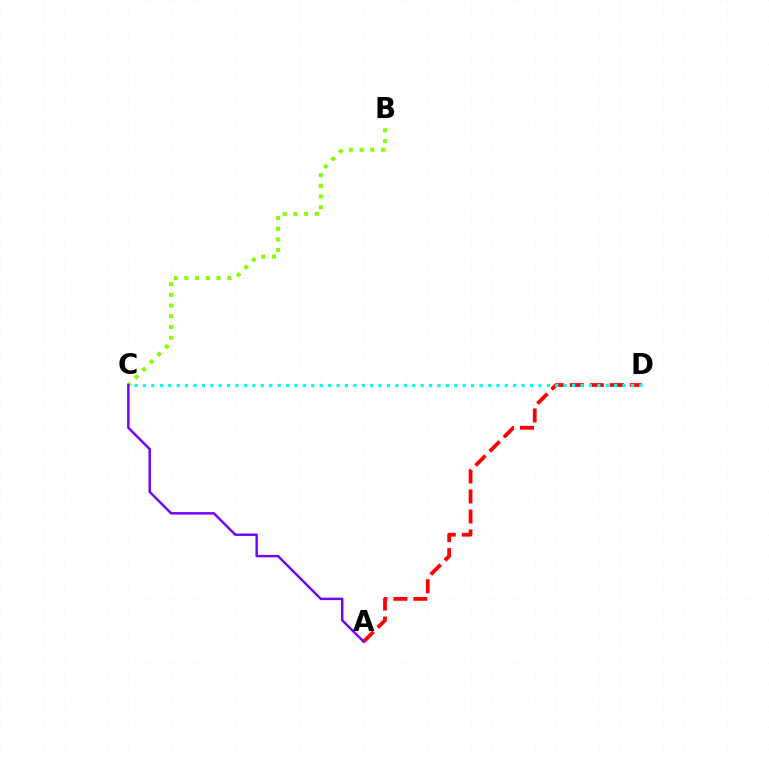{('A', 'D'): [{'color': '#ff0000', 'line_style': 'dashed', 'thickness': 2.72}], ('C', 'D'): [{'color': '#00fff6', 'line_style': 'dotted', 'thickness': 2.29}], ('B', 'C'): [{'color': '#84ff00', 'line_style': 'dotted', 'thickness': 2.91}], ('A', 'C'): [{'color': '#7200ff', 'line_style': 'solid', 'thickness': 1.76}]}